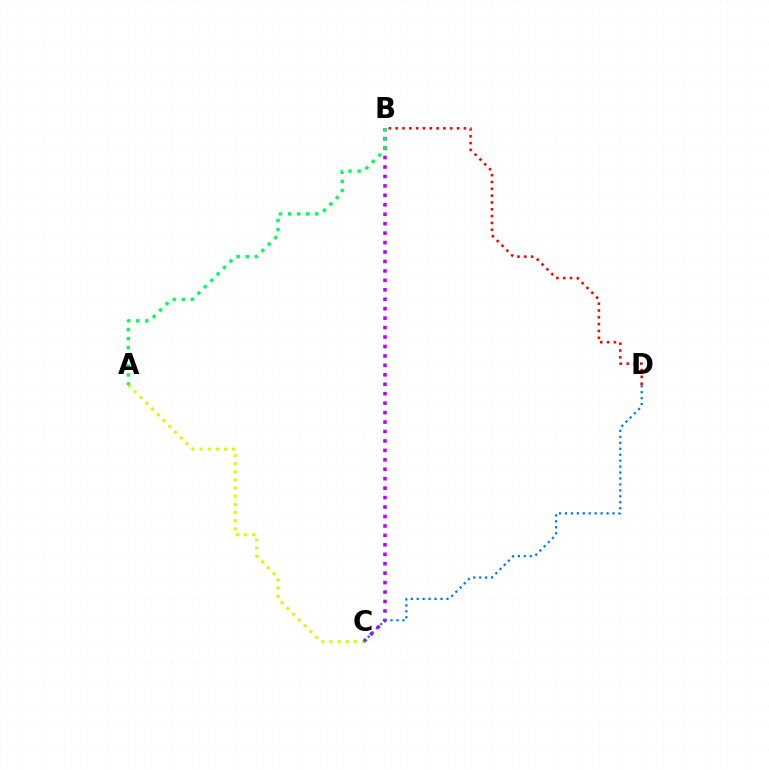{('B', 'C'): [{'color': '#b900ff', 'line_style': 'dotted', 'thickness': 2.57}], ('A', 'C'): [{'color': '#d1ff00', 'line_style': 'dotted', 'thickness': 2.21}], ('C', 'D'): [{'color': '#0074ff', 'line_style': 'dotted', 'thickness': 1.62}], ('B', 'D'): [{'color': '#ff0000', 'line_style': 'dotted', 'thickness': 1.85}], ('A', 'B'): [{'color': '#00ff5c', 'line_style': 'dotted', 'thickness': 2.46}]}